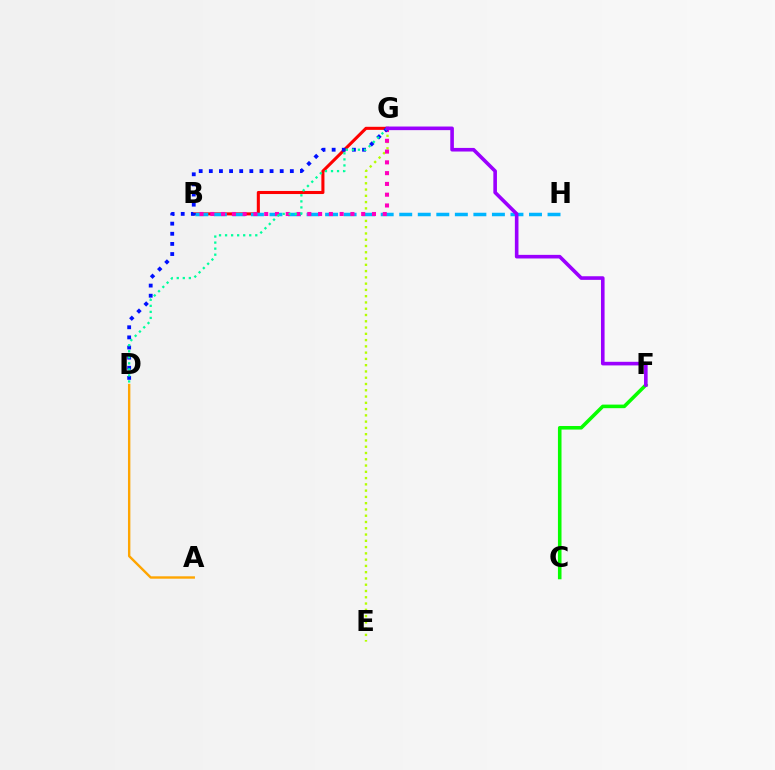{('B', 'G'): [{'color': '#ff0000', 'line_style': 'solid', 'thickness': 2.21}, {'color': '#ff00bd', 'line_style': 'dotted', 'thickness': 2.93}], ('E', 'G'): [{'color': '#b3ff00', 'line_style': 'dotted', 'thickness': 1.7}], ('B', 'H'): [{'color': '#00b5ff', 'line_style': 'dashed', 'thickness': 2.52}], ('D', 'G'): [{'color': '#0010ff', 'line_style': 'dotted', 'thickness': 2.75}, {'color': '#00ff9d', 'line_style': 'dotted', 'thickness': 1.64}], ('C', 'F'): [{'color': '#08ff00', 'line_style': 'solid', 'thickness': 2.57}], ('F', 'G'): [{'color': '#9b00ff', 'line_style': 'solid', 'thickness': 2.6}], ('A', 'D'): [{'color': '#ffa500', 'line_style': 'solid', 'thickness': 1.72}]}